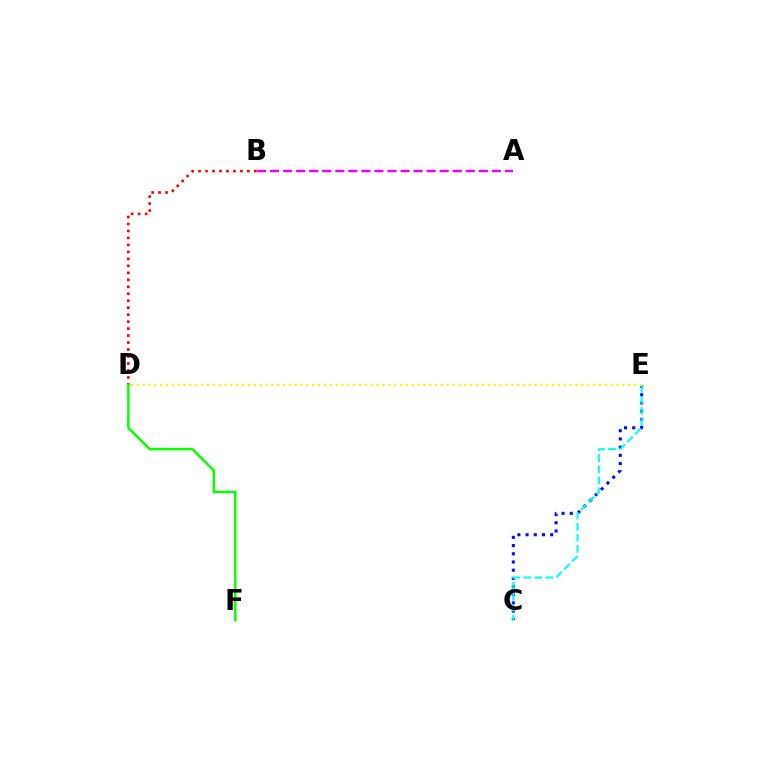{('C', 'E'): [{'color': '#0010ff', 'line_style': 'dotted', 'thickness': 2.23}, {'color': '#00fff6', 'line_style': 'dashed', 'thickness': 1.5}], ('B', 'D'): [{'color': '#ff0000', 'line_style': 'dotted', 'thickness': 1.89}], ('D', 'F'): [{'color': '#08ff00', 'line_style': 'solid', 'thickness': 1.77}], ('D', 'E'): [{'color': '#fcf500', 'line_style': 'dotted', 'thickness': 1.59}], ('A', 'B'): [{'color': '#ee00ff', 'line_style': 'dashed', 'thickness': 1.77}]}